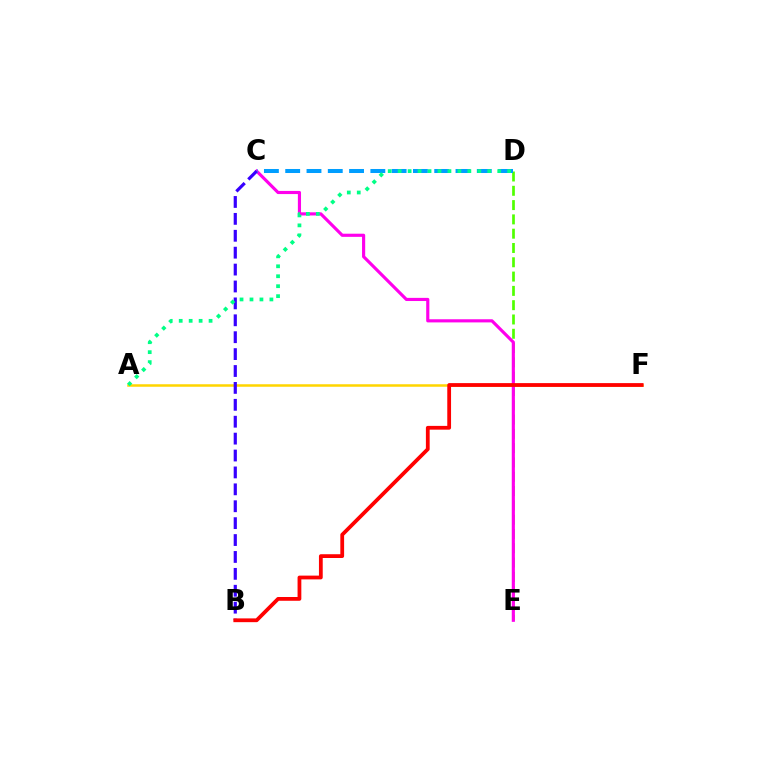{('A', 'F'): [{'color': '#ffd500', 'line_style': 'solid', 'thickness': 1.81}], ('D', 'E'): [{'color': '#4fff00', 'line_style': 'dashed', 'thickness': 1.94}], ('C', 'E'): [{'color': '#ff00ed', 'line_style': 'solid', 'thickness': 2.27}], ('B', 'C'): [{'color': '#3700ff', 'line_style': 'dashed', 'thickness': 2.3}], ('C', 'D'): [{'color': '#009eff', 'line_style': 'dashed', 'thickness': 2.89}], ('B', 'F'): [{'color': '#ff0000', 'line_style': 'solid', 'thickness': 2.72}], ('A', 'D'): [{'color': '#00ff86', 'line_style': 'dotted', 'thickness': 2.7}]}